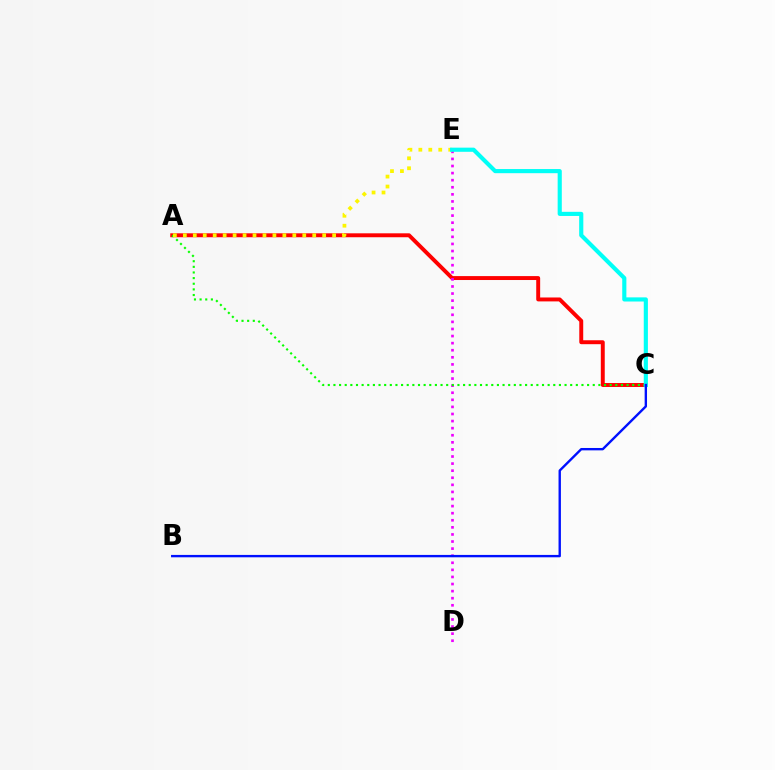{('A', 'C'): [{'color': '#ff0000', 'line_style': 'solid', 'thickness': 2.83}, {'color': '#08ff00', 'line_style': 'dotted', 'thickness': 1.53}], ('D', 'E'): [{'color': '#ee00ff', 'line_style': 'dotted', 'thickness': 1.93}], ('A', 'E'): [{'color': '#fcf500', 'line_style': 'dotted', 'thickness': 2.7}], ('C', 'E'): [{'color': '#00fff6', 'line_style': 'solid', 'thickness': 2.98}], ('B', 'C'): [{'color': '#0010ff', 'line_style': 'solid', 'thickness': 1.71}]}